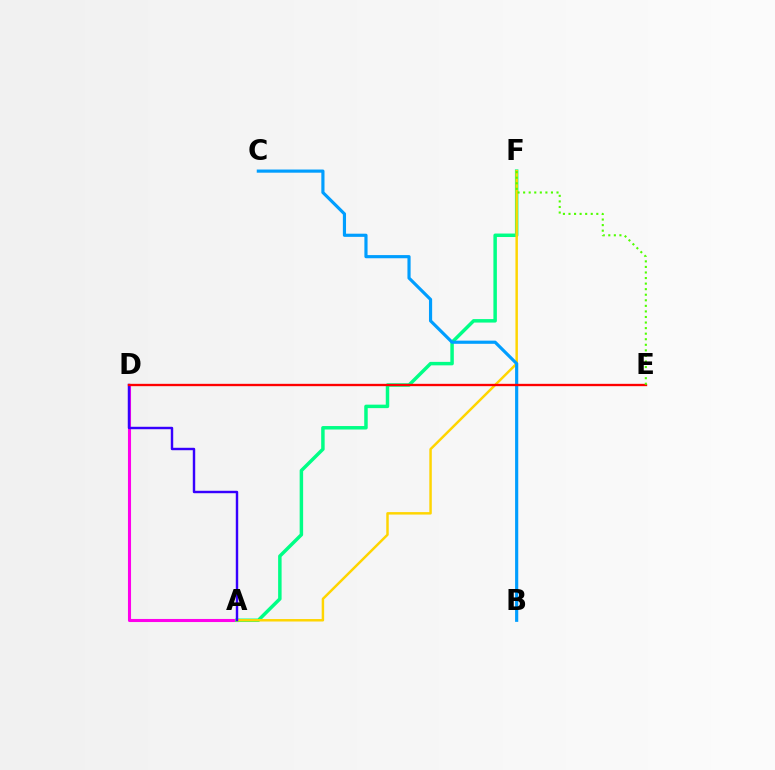{('A', 'D'): [{'color': '#ff00ed', 'line_style': 'solid', 'thickness': 2.22}, {'color': '#3700ff', 'line_style': 'solid', 'thickness': 1.75}], ('A', 'F'): [{'color': '#00ff86', 'line_style': 'solid', 'thickness': 2.5}, {'color': '#ffd500', 'line_style': 'solid', 'thickness': 1.78}], ('B', 'C'): [{'color': '#009eff', 'line_style': 'solid', 'thickness': 2.28}], ('D', 'E'): [{'color': '#ff0000', 'line_style': 'solid', 'thickness': 1.68}], ('E', 'F'): [{'color': '#4fff00', 'line_style': 'dotted', 'thickness': 1.51}]}